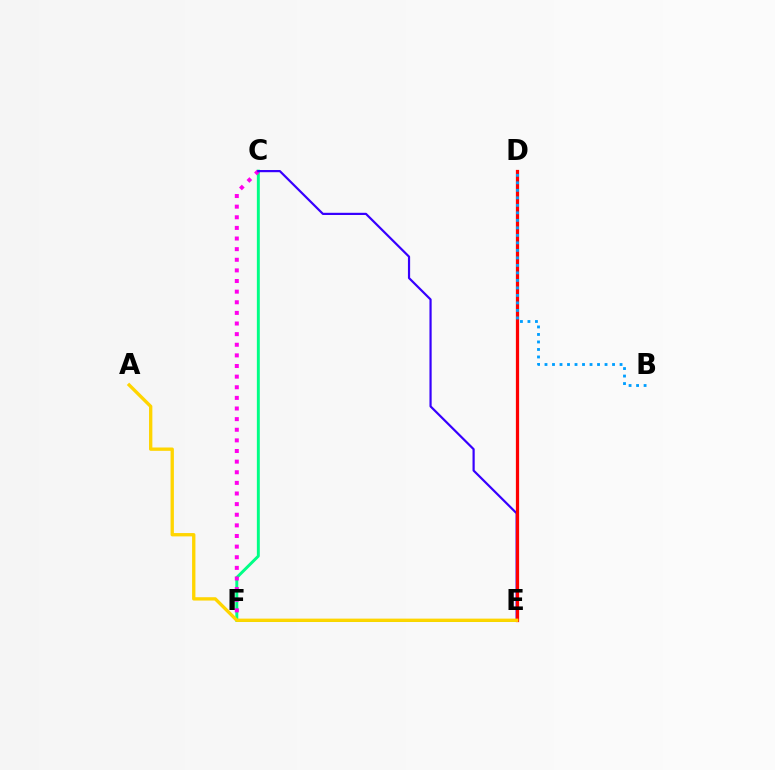{('C', 'F'): [{'color': '#00ff86', 'line_style': 'solid', 'thickness': 2.12}, {'color': '#ff00ed', 'line_style': 'dotted', 'thickness': 2.89}], ('E', 'F'): [{'color': '#4fff00', 'line_style': 'solid', 'thickness': 2.11}], ('C', 'E'): [{'color': '#3700ff', 'line_style': 'solid', 'thickness': 1.58}], ('D', 'E'): [{'color': '#ff0000', 'line_style': 'solid', 'thickness': 2.33}], ('A', 'E'): [{'color': '#ffd500', 'line_style': 'solid', 'thickness': 2.4}], ('B', 'D'): [{'color': '#009eff', 'line_style': 'dotted', 'thickness': 2.04}]}